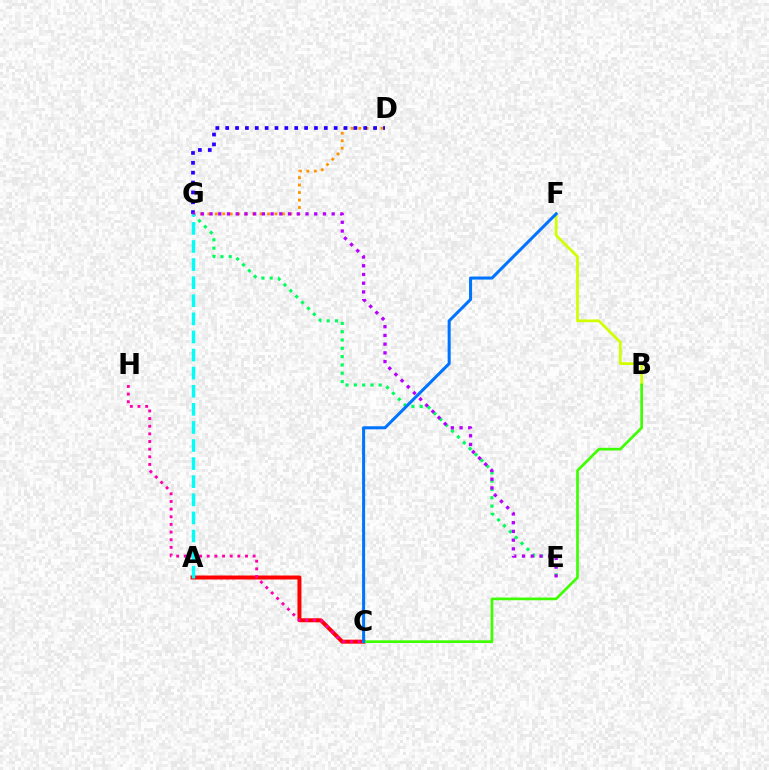{('B', 'F'): [{'color': '#d1ff00', 'line_style': 'solid', 'thickness': 1.98}], ('A', 'C'): [{'color': '#ff0000', 'line_style': 'solid', 'thickness': 2.87}], ('D', 'G'): [{'color': '#ff9400', 'line_style': 'dotted', 'thickness': 2.03}, {'color': '#2500ff', 'line_style': 'dotted', 'thickness': 2.68}], ('C', 'H'): [{'color': '#ff00ac', 'line_style': 'dotted', 'thickness': 2.08}], ('E', 'G'): [{'color': '#00ff5c', 'line_style': 'dotted', 'thickness': 2.26}, {'color': '#b900ff', 'line_style': 'dotted', 'thickness': 2.37}], ('A', 'G'): [{'color': '#00fff6', 'line_style': 'dashed', 'thickness': 2.46}], ('B', 'C'): [{'color': '#3dff00', 'line_style': 'solid', 'thickness': 1.94}], ('C', 'F'): [{'color': '#0074ff', 'line_style': 'solid', 'thickness': 2.19}]}